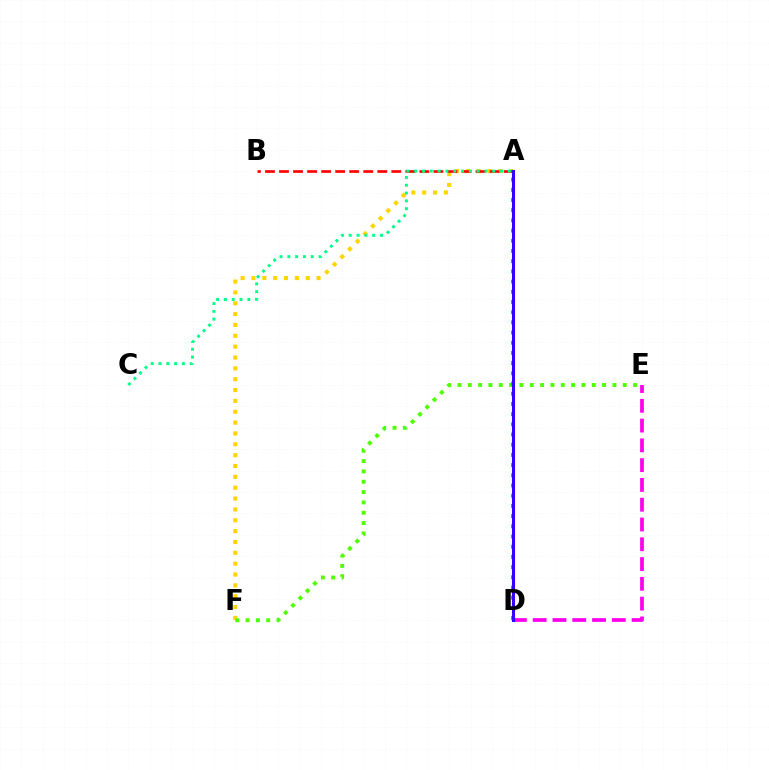{('A', 'F'): [{'color': '#ffd500', 'line_style': 'dotted', 'thickness': 2.95}], ('D', 'E'): [{'color': '#ff00ed', 'line_style': 'dashed', 'thickness': 2.69}], ('A', 'B'): [{'color': '#ff0000', 'line_style': 'dashed', 'thickness': 1.91}], ('E', 'F'): [{'color': '#4fff00', 'line_style': 'dotted', 'thickness': 2.81}], ('A', 'D'): [{'color': '#009eff', 'line_style': 'dotted', 'thickness': 2.77}, {'color': '#3700ff', 'line_style': 'solid', 'thickness': 2.22}], ('A', 'C'): [{'color': '#00ff86', 'line_style': 'dotted', 'thickness': 2.12}]}